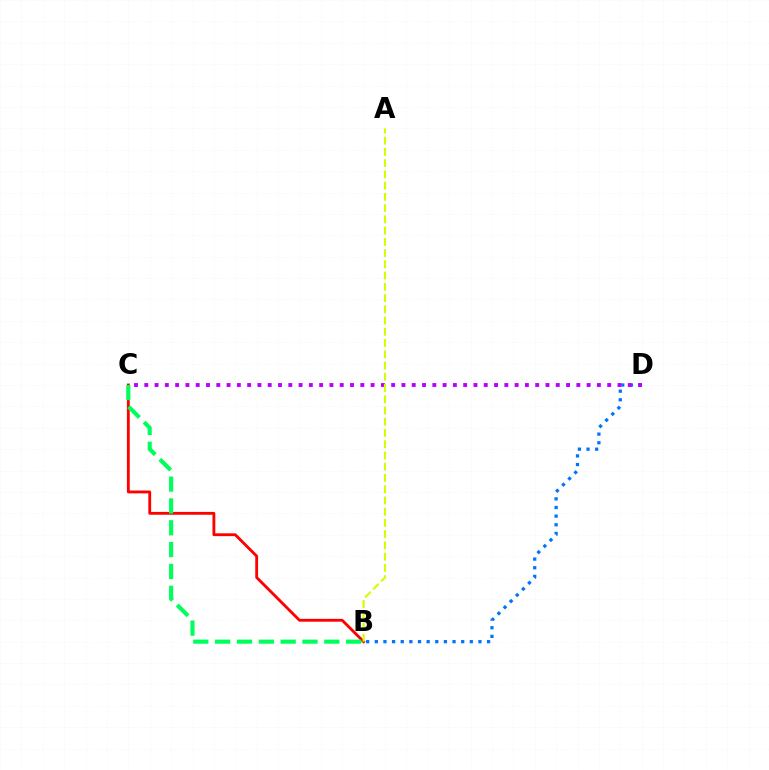{('B', 'C'): [{'color': '#ff0000', 'line_style': 'solid', 'thickness': 2.05}, {'color': '#00ff5c', 'line_style': 'dashed', 'thickness': 2.97}], ('B', 'D'): [{'color': '#0074ff', 'line_style': 'dotted', 'thickness': 2.35}], ('C', 'D'): [{'color': '#b900ff', 'line_style': 'dotted', 'thickness': 2.8}], ('A', 'B'): [{'color': '#d1ff00', 'line_style': 'dashed', 'thickness': 1.53}]}